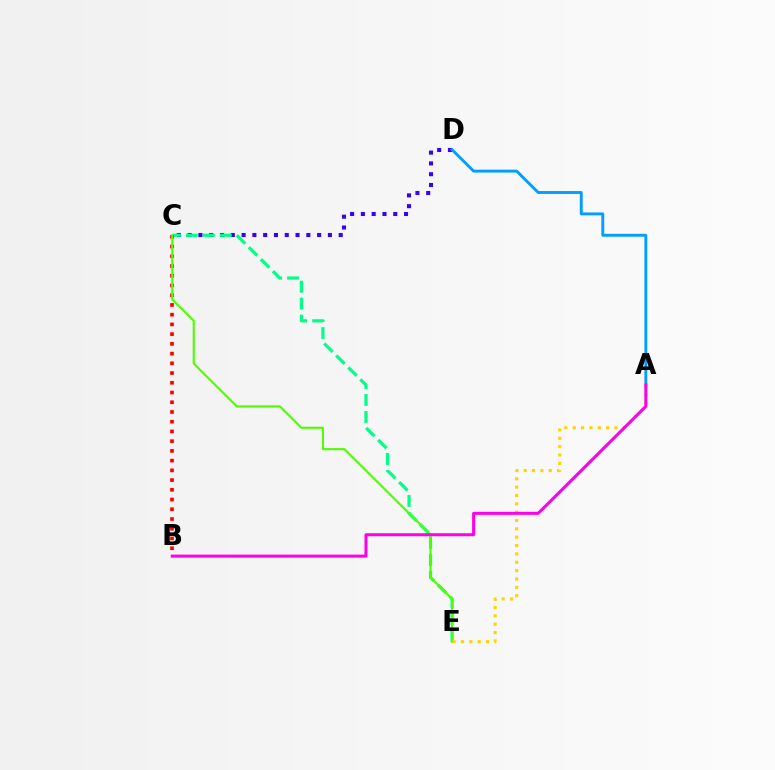{('C', 'D'): [{'color': '#3700ff', 'line_style': 'dotted', 'thickness': 2.93}], ('A', 'D'): [{'color': '#009eff', 'line_style': 'solid', 'thickness': 2.08}], ('C', 'E'): [{'color': '#00ff86', 'line_style': 'dashed', 'thickness': 2.31}, {'color': '#4fff00', 'line_style': 'solid', 'thickness': 1.53}], ('B', 'C'): [{'color': '#ff0000', 'line_style': 'dotted', 'thickness': 2.64}], ('A', 'E'): [{'color': '#ffd500', 'line_style': 'dotted', 'thickness': 2.27}], ('A', 'B'): [{'color': '#ff00ed', 'line_style': 'solid', 'thickness': 2.17}]}